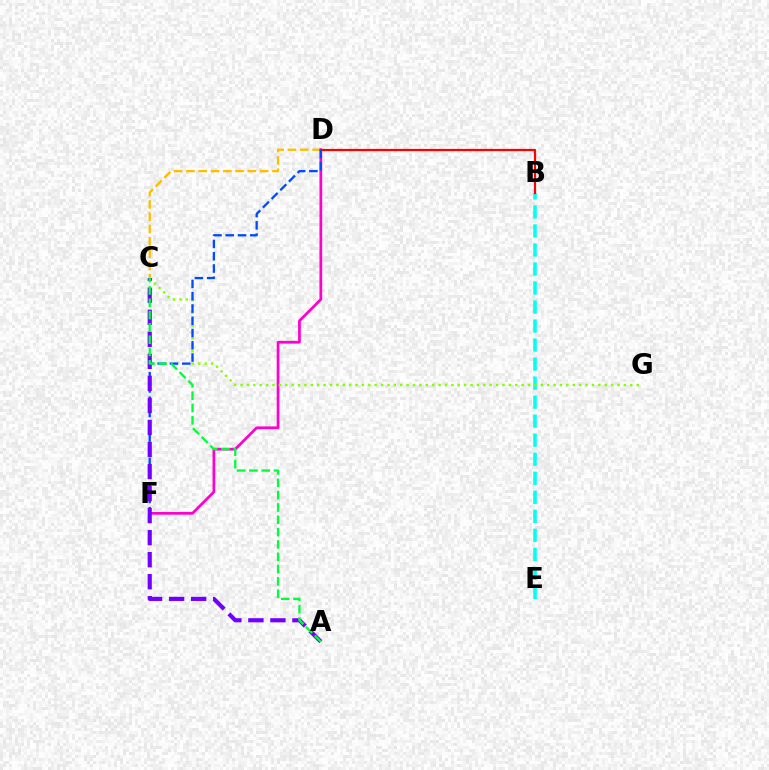{('B', 'E'): [{'color': '#00fff6', 'line_style': 'dashed', 'thickness': 2.58}], ('C', 'D'): [{'color': '#ffbd00', 'line_style': 'dashed', 'thickness': 1.67}], ('D', 'F'): [{'color': '#ff00cf', 'line_style': 'solid', 'thickness': 1.96}, {'color': '#004bff', 'line_style': 'dashed', 'thickness': 1.67}], ('B', 'D'): [{'color': '#ff0000', 'line_style': 'solid', 'thickness': 1.6}], ('C', 'G'): [{'color': '#84ff00', 'line_style': 'dotted', 'thickness': 1.74}], ('A', 'C'): [{'color': '#7200ff', 'line_style': 'dashed', 'thickness': 2.99}, {'color': '#00ff39', 'line_style': 'dashed', 'thickness': 1.67}]}